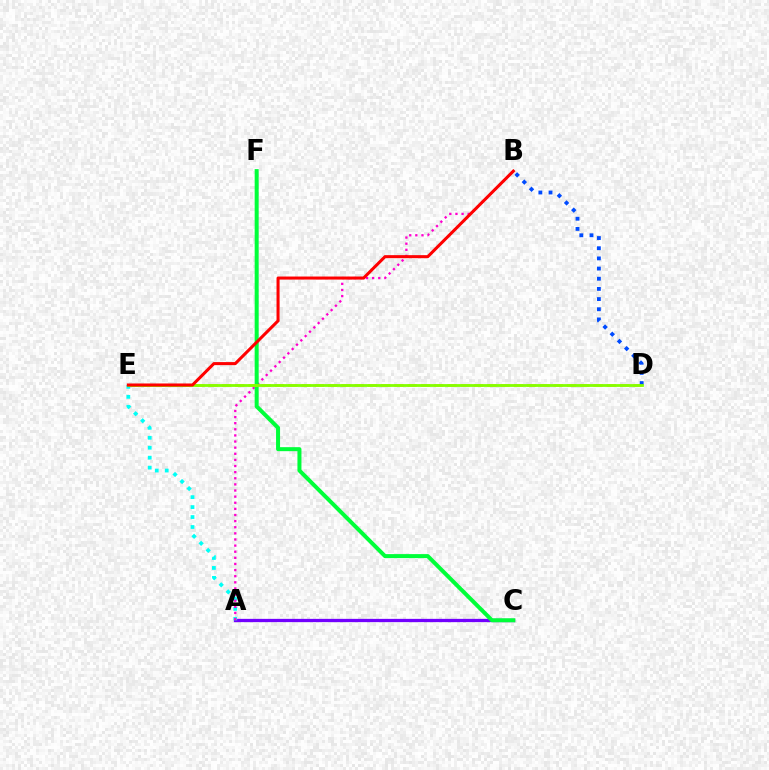{('A', 'C'): [{'color': '#7200ff', 'line_style': 'solid', 'thickness': 2.36}], ('A', 'E'): [{'color': '#00fff6', 'line_style': 'dotted', 'thickness': 2.71}], ('A', 'B'): [{'color': '#ff00cf', 'line_style': 'dotted', 'thickness': 1.66}], ('C', 'F'): [{'color': '#00ff39', 'line_style': 'solid', 'thickness': 2.88}], ('D', 'E'): [{'color': '#ffbd00', 'line_style': 'dashed', 'thickness': 1.8}, {'color': '#84ff00', 'line_style': 'solid', 'thickness': 2.01}], ('B', 'D'): [{'color': '#004bff', 'line_style': 'dotted', 'thickness': 2.76}], ('B', 'E'): [{'color': '#ff0000', 'line_style': 'solid', 'thickness': 2.19}]}